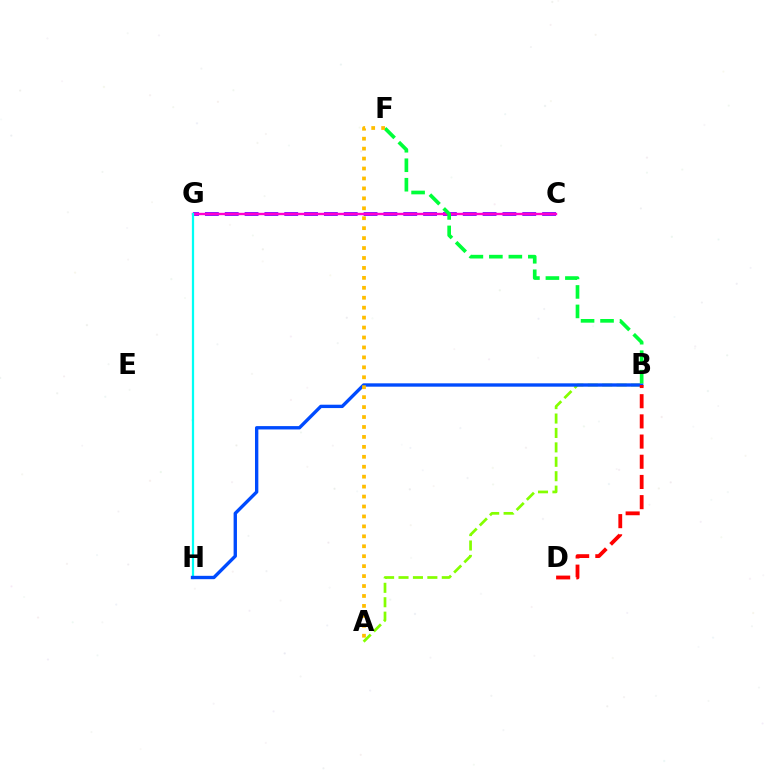{('C', 'G'): [{'color': '#7200ff', 'line_style': 'dashed', 'thickness': 2.69}, {'color': '#ff00cf', 'line_style': 'solid', 'thickness': 1.7}], ('A', 'B'): [{'color': '#84ff00', 'line_style': 'dashed', 'thickness': 1.96}], ('G', 'H'): [{'color': '#00fff6', 'line_style': 'solid', 'thickness': 1.61}], ('B', 'H'): [{'color': '#004bff', 'line_style': 'solid', 'thickness': 2.42}], ('B', 'D'): [{'color': '#ff0000', 'line_style': 'dashed', 'thickness': 2.74}], ('B', 'F'): [{'color': '#00ff39', 'line_style': 'dashed', 'thickness': 2.65}], ('A', 'F'): [{'color': '#ffbd00', 'line_style': 'dotted', 'thickness': 2.7}]}